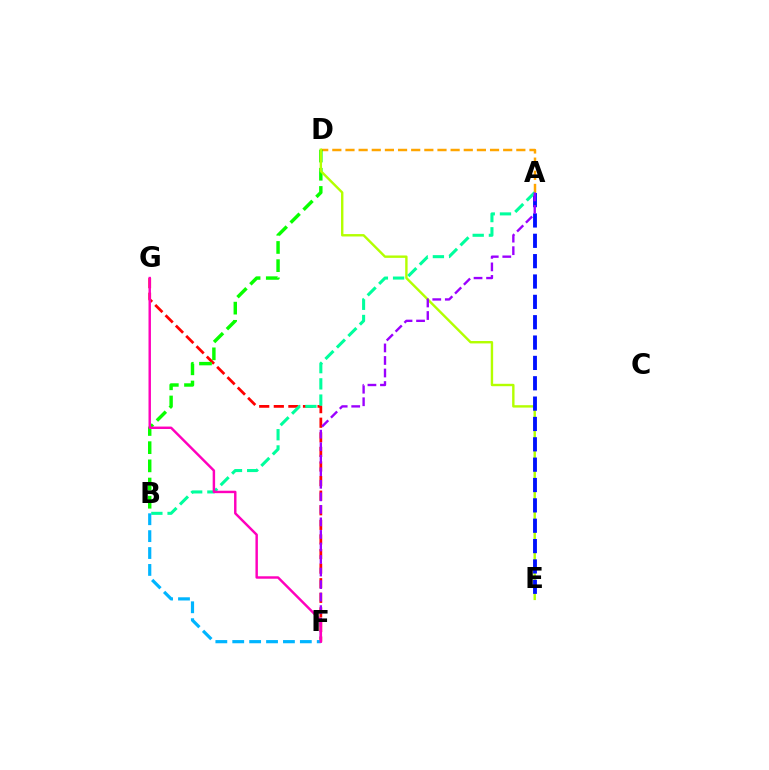{('A', 'D'): [{'color': '#ffa500', 'line_style': 'dashed', 'thickness': 1.79}], ('F', 'G'): [{'color': '#ff0000', 'line_style': 'dashed', 'thickness': 1.98}, {'color': '#ff00bd', 'line_style': 'solid', 'thickness': 1.76}], ('B', 'D'): [{'color': '#08ff00', 'line_style': 'dashed', 'thickness': 2.47}], ('D', 'E'): [{'color': '#b3ff00', 'line_style': 'solid', 'thickness': 1.73}], ('A', 'E'): [{'color': '#0010ff', 'line_style': 'dashed', 'thickness': 2.76}], ('A', 'B'): [{'color': '#00ff9d', 'line_style': 'dashed', 'thickness': 2.2}], ('A', 'F'): [{'color': '#9b00ff', 'line_style': 'dashed', 'thickness': 1.7}], ('B', 'F'): [{'color': '#00b5ff', 'line_style': 'dashed', 'thickness': 2.3}]}